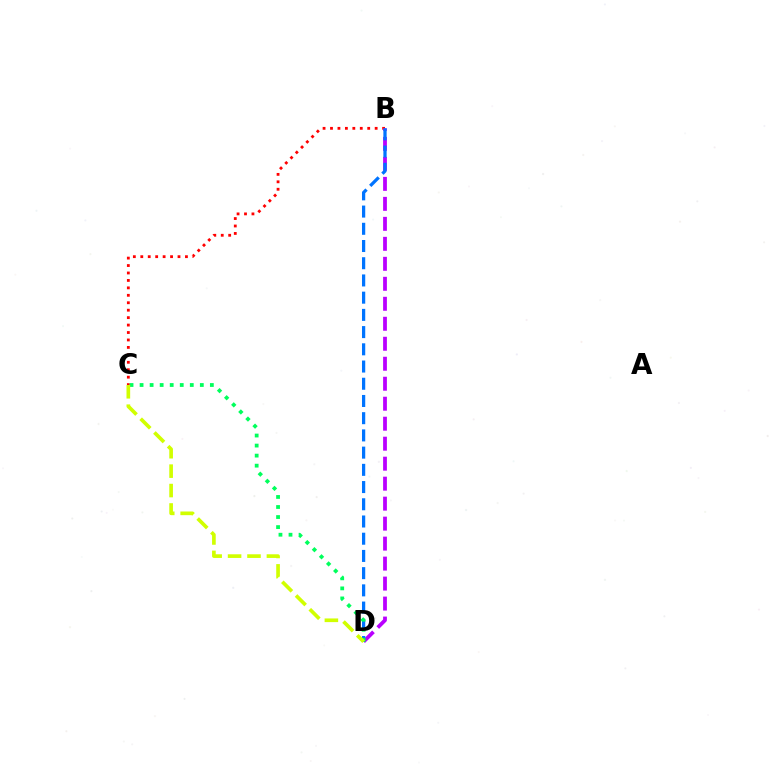{('B', 'C'): [{'color': '#ff0000', 'line_style': 'dotted', 'thickness': 2.02}], ('B', 'D'): [{'color': '#b900ff', 'line_style': 'dashed', 'thickness': 2.72}, {'color': '#0074ff', 'line_style': 'dashed', 'thickness': 2.34}], ('C', 'D'): [{'color': '#00ff5c', 'line_style': 'dotted', 'thickness': 2.73}, {'color': '#d1ff00', 'line_style': 'dashed', 'thickness': 2.64}]}